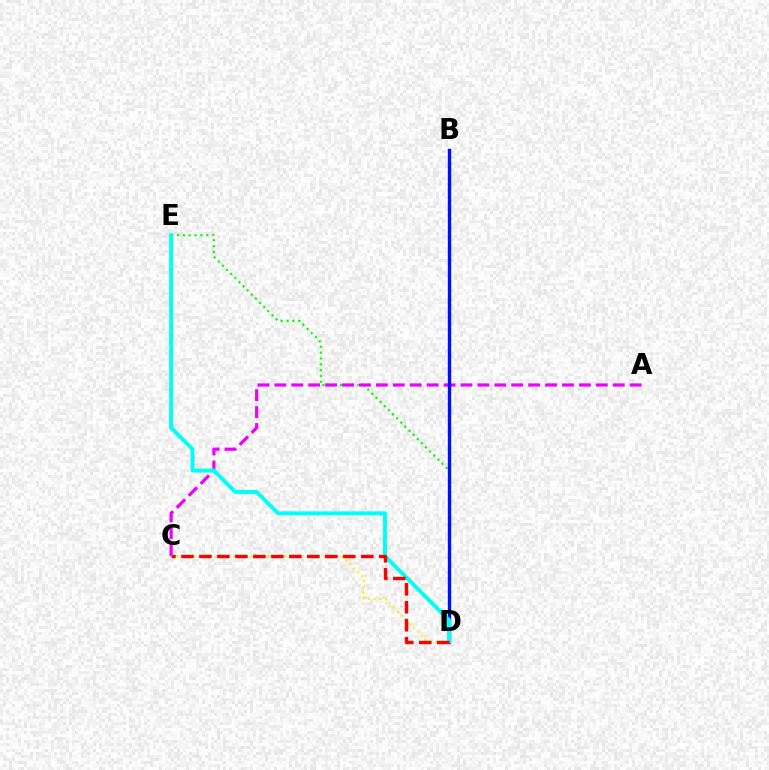{('D', 'E'): [{'color': '#08ff00', 'line_style': 'dotted', 'thickness': 1.59}, {'color': '#00fff6', 'line_style': 'solid', 'thickness': 2.83}], ('A', 'C'): [{'color': '#ee00ff', 'line_style': 'dashed', 'thickness': 2.3}], ('B', 'D'): [{'color': '#0010ff', 'line_style': 'solid', 'thickness': 2.42}], ('C', 'D'): [{'color': '#fcf500', 'line_style': 'dotted', 'thickness': 1.55}, {'color': '#ff0000', 'line_style': 'dashed', 'thickness': 2.44}]}